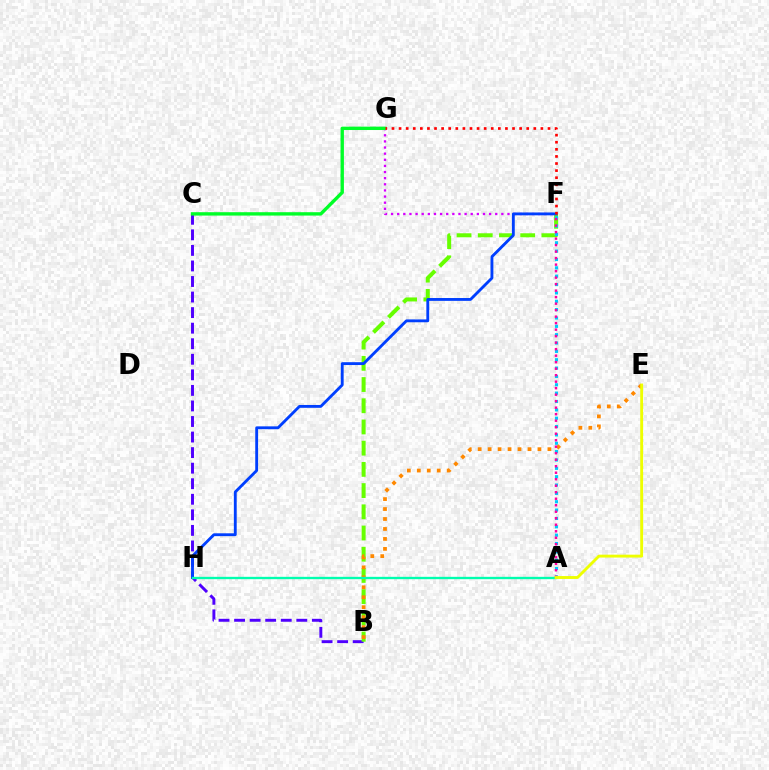{('B', 'C'): [{'color': '#4f00ff', 'line_style': 'dashed', 'thickness': 2.11}], ('F', 'G'): [{'color': '#d600ff', 'line_style': 'dotted', 'thickness': 1.66}, {'color': '#ff0000', 'line_style': 'dotted', 'thickness': 1.93}], ('B', 'F'): [{'color': '#66ff00', 'line_style': 'dashed', 'thickness': 2.88}], ('C', 'G'): [{'color': '#00ff27', 'line_style': 'solid', 'thickness': 2.43}], ('A', 'F'): [{'color': '#00c7ff', 'line_style': 'dotted', 'thickness': 2.27}, {'color': '#ff00a0', 'line_style': 'dotted', 'thickness': 1.77}], ('B', 'E'): [{'color': '#ff8800', 'line_style': 'dotted', 'thickness': 2.71}], ('F', 'H'): [{'color': '#003fff', 'line_style': 'solid', 'thickness': 2.05}], ('A', 'H'): [{'color': '#00ffaf', 'line_style': 'solid', 'thickness': 1.68}], ('A', 'E'): [{'color': '#eeff00', 'line_style': 'solid', 'thickness': 2.08}]}